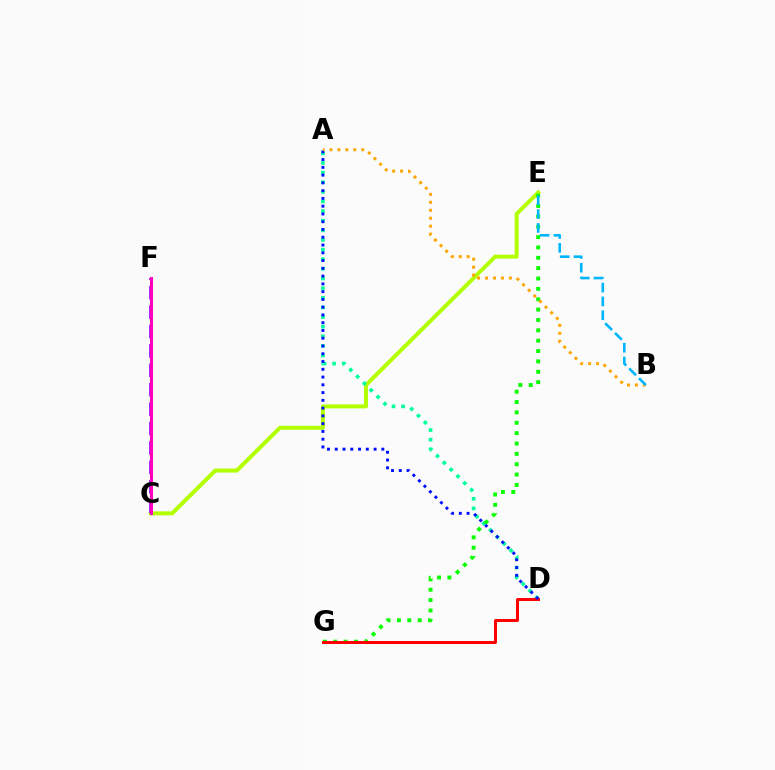{('C', 'E'): [{'color': '#b3ff00', 'line_style': 'solid', 'thickness': 2.87}], ('A', 'D'): [{'color': '#00ff9d', 'line_style': 'dotted', 'thickness': 2.62}, {'color': '#0010ff', 'line_style': 'dotted', 'thickness': 2.11}], ('E', 'G'): [{'color': '#08ff00', 'line_style': 'dotted', 'thickness': 2.82}], ('C', 'F'): [{'color': '#9b00ff', 'line_style': 'dashed', 'thickness': 2.64}, {'color': '#ff00bd', 'line_style': 'solid', 'thickness': 2.19}], ('D', 'G'): [{'color': '#ff0000', 'line_style': 'solid', 'thickness': 2.14}], ('A', 'B'): [{'color': '#ffa500', 'line_style': 'dotted', 'thickness': 2.16}], ('B', 'E'): [{'color': '#00b5ff', 'line_style': 'dashed', 'thickness': 1.88}]}